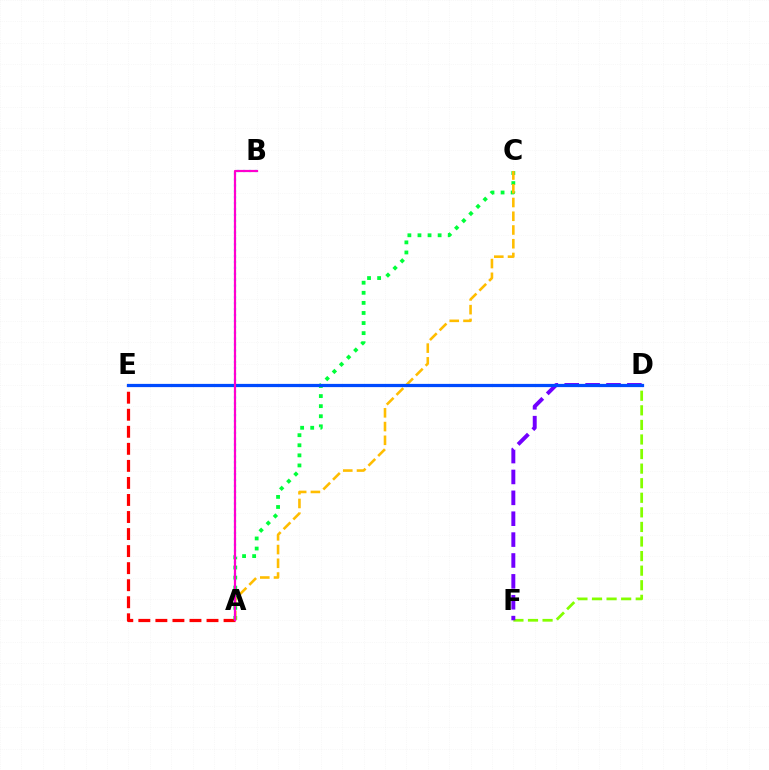{('A', 'E'): [{'color': '#ff0000', 'line_style': 'dashed', 'thickness': 2.32}], ('A', 'C'): [{'color': '#00ff39', 'line_style': 'dotted', 'thickness': 2.74}, {'color': '#ffbd00', 'line_style': 'dashed', 'thickness': 1.87}], ('D', 'F'): [{'color': '#84ff00', 'line_style': 'dashed', 'thickness': 1.98}, {'color': '#7200ff', 'line_style': 'dashed', 'thickness': 2.84}], ('A', 'B'): [{'color': '#00fff6', 'line_style': 'dotted', 'thickness': 1.6}, {'color': '#ff00cf', 'line_style': 'solid', 'thickness': 1.59}], ('D', 'E'): [{'color': '#004bff', 'line_style': 'solid', 'thickness': 2.32}]}